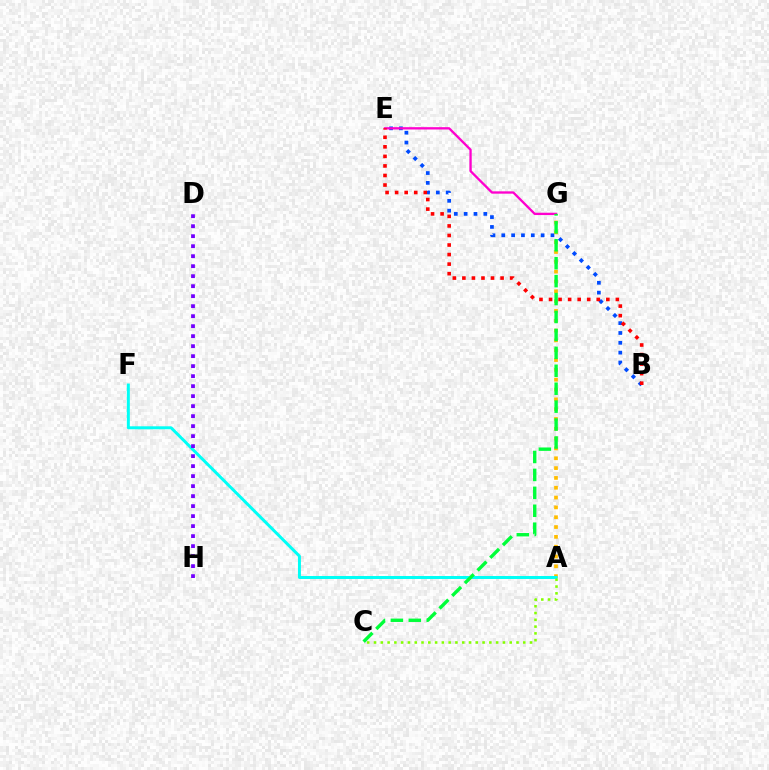{('B', 'E'): [{'color': '#004bff', 'line_style': 'dotted', 'thickness': 2.67}, {'color': '#ff0000', 'line_style': 'dotted', 'thickness': 2.59}], ('E', 'G'): [{'color': '#ff00cf', 'line_style': 'solid', 'thickness': 1.67}], ('A', 'G'): [{'color': '#ffbd00', 'line_style': 'dotted', 'thickness': 2.67}], ('A', 'F'): [{'color': '#00fff6', 'line_style': 'solid', 'thickness': 2.14}], ('C', 'G'): [{'color': '#00ff39', 'line_style': 'dashed', 'thickness': 2.44}], ('A', 'C'): [{'color': '#84ff00', 'line_style': 'dotted', 'thickness': 1.84}], ('D', 'H'): [{'color': '#7200ff', 'line_style': 'dotted', 'thickness': 2.72}]}